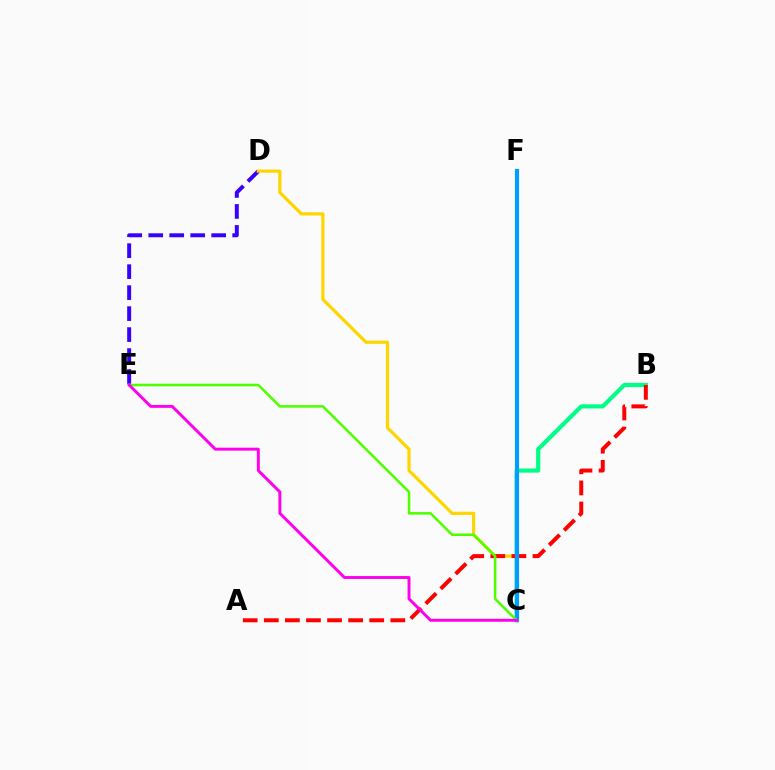{('B', 'C'): [{'color': '#00ff86', 'line_style': 'solid', 'thickness': 3.0}], ('D', 'E'): [{'color': '#3700ff', 'line_style': 'dashed', 'thickness': 2.85}], ('C', 'D'): [{'color': '#ffd500', 'line_style': 'solid', 'thickness': 2.3}], ('A', 'B'): [{'color': '#ff0000', 'line_style': 'dashed', 'thickness': 2.86}], ('C', 'F'): [{'color': '#009eff', 'line_style': 'solid', 'thickness': 2.99}], ('C', 'E'): [{'color': '#4fff00', 'line_style': 'solid', 'thickness': 1.83}, {'color': '#ff00ed', 'line_style': 'solid', 'thickness': 2.11}]}